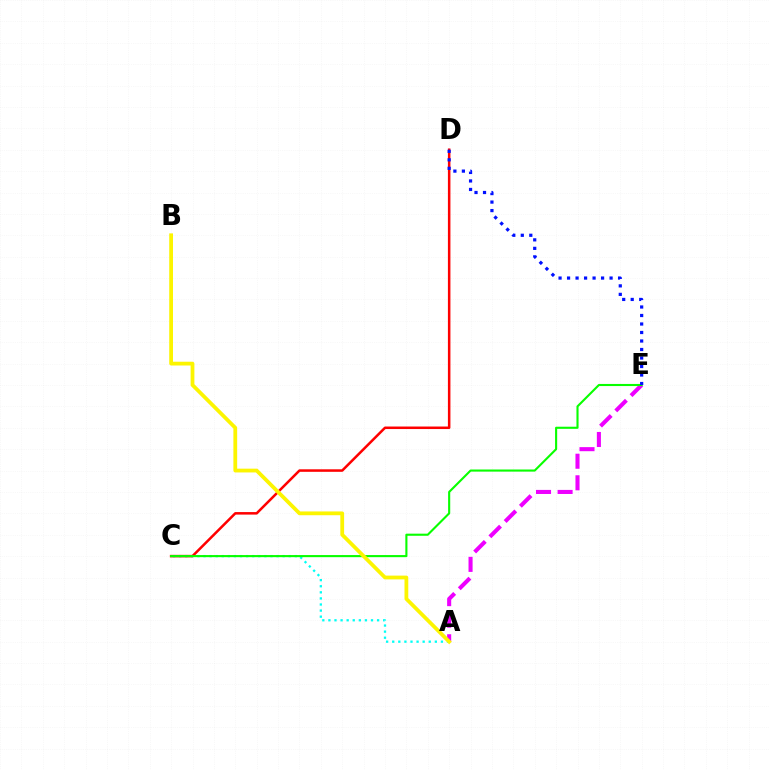{('A', 'E'): [{'color': '#ee00ff', 'line_style': 'dashed', 'thickness': 2.93}], ('A', 'C'): [{'color': '#00fff6', 'line_style': 'dotted', 'thickness': 1.65}], ('C', 'D'): [{'color': '#ff0000', 'line_style': 'solid', 'thickness': 1.81}], ('C', 'E'): [{'color': '#08ff00', 'line_style': 'solid', 'thickness': 1.52}], ('A', 'B'): [{'color': '#fcf500', 'line_style': 'solid', 'thickness': 2.72}], ('D', 'E'): [{'color': '#0010ff', 'line_style': 'dotted', 'thickness': 2.31}]}